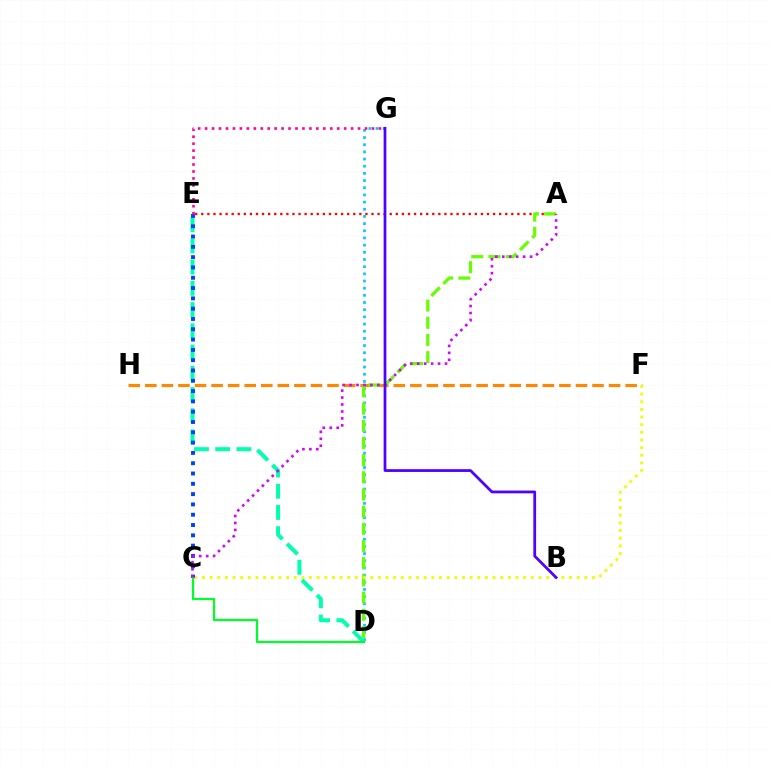{('F', 'H'): [{'color': '#ff8800', 'line_style': 'dashed', 'thickness': 2.25}], ('A', 'E'): [{'color': '#ff0000', 'line_style': 'dotted', 'thickness': 1.65}], ('D', 'G'): [{'color': '#00c7ff', 'line_style': 'dotted', 'thickness': 1.95}], ('A', 'D'): [{'color': '#66ff00', 'line_style': 'dashed', 'thickness': 2.33}], ('C', 'F'): [{'color': '#eeff00', 'line_style': 'dotted', 'thickness': 2.08}], ('D', 'E'): [{'color': '#00ffaf', 'line_style': 'dashed', 'thickness': 2.88}], ('C', 'E'): [{'color': '#003fff', 'line_style': 'dotted', 'thickness': 2.8}], ('E', 'G'): [{'color': '#ff00a0', 'line_style': 'dotted', 'thickness': 1.89}], ('C', 'D'): [{'color': '#00ff27', 'line_style': 'solid', 'thickness': 1.59}], ('A', 'C'): [{'color': '#d600ff', 'line_style': 'dotted', 'thickness': 1.89}], ('B', 'G'): [{'color': '#4f00ff', 'line_style': 'solid', 'thickness': 1.99}]}